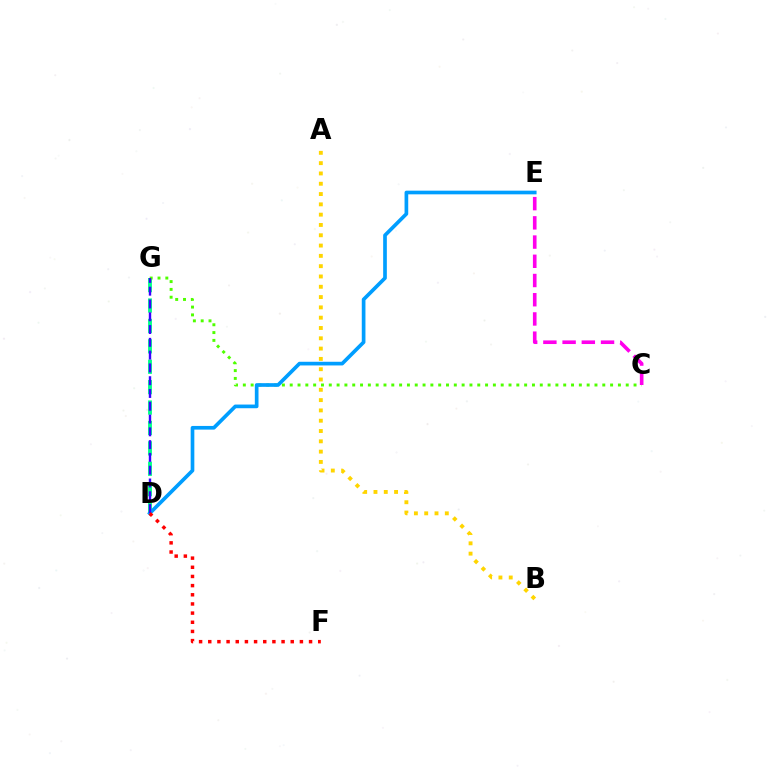{('D', 'G'): [{'color': '#00ff86', 'line_style': 'dashed', 'thickness': 2.77}, {'color': '#3700ff', 'line_style': 'dashed', 'thickness': 1.74}], ('C', 'G'): [{'color': '#4fff00', 'line_style': 'dotted', 'thickness': 2.12}], ('D', 'E'): [{'color': '#009eff', 'line_style': 'solid', 'thickness': 2.65}], ('C', 'E'): [{'color': '#ff00ed', 'line_style': 'dashed', 'thickness': 2.61}], ('A', 'B'): [{'color': '#ffd500', 'line_style': 'dotted', 'thickness': 2.8}], ('D', 'F'): [{'color': '#ff0000', 'line_style': 'dotted', 'thickness': 2.49}]}